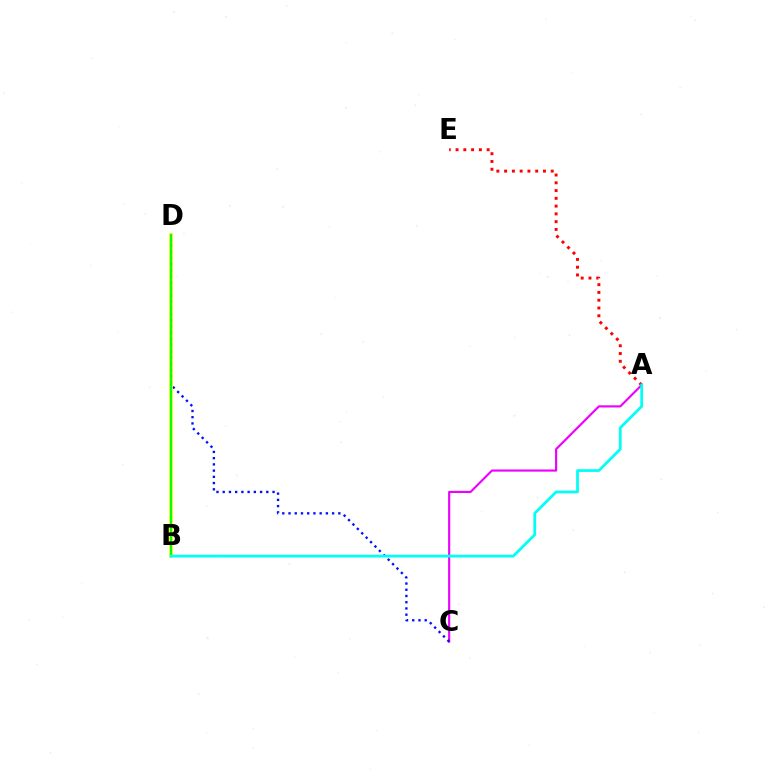{('A', 'C'): [{'color': '#ee00ff', 'line_style': 'solid', 'thickness': 1.54}], ('C', 'D'): [{'color': '#0010ff', 'line_style': 'dotted', 'thickness': 1.69}], ('B', 'D'): [{'color': '#fcf500', 'line_style': 'solid', 'thickness': 2.56}, {'color': '#08ff00', 'line_style': 'solid', 'thickness': 1.57}], ('A', 'E'): [{'color': '#ff0000', 'line_style': 'dotted', 'thickness': 2.11}], ('A', 'B'): [{'color': '#00fff6', 'line_style': 'solid', 'thickness': 1.98}]}